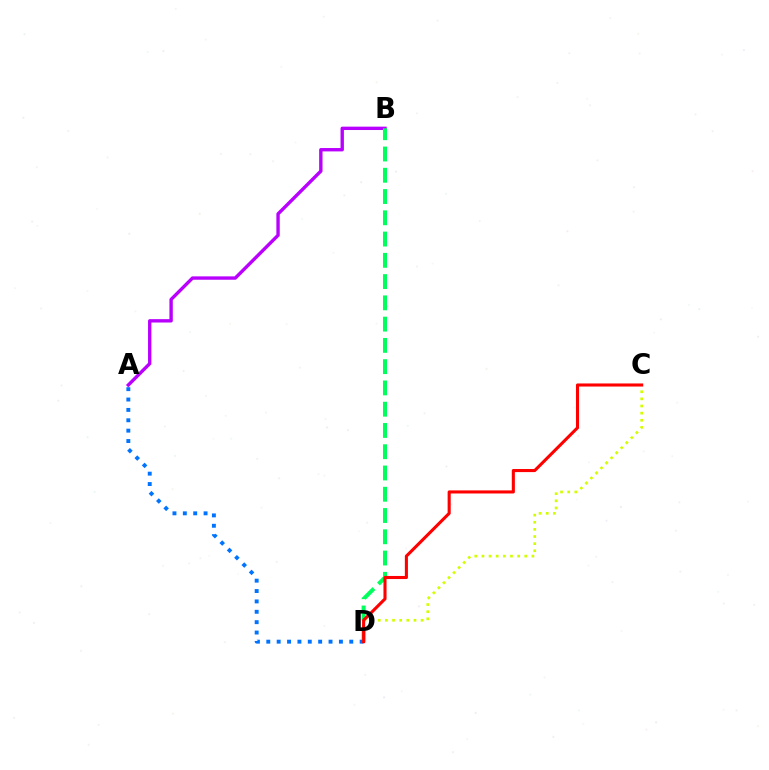{('A', 'B'): [{'color': '#b900ff', 'line_style': 'solid', 'thickness': 2.43}], ('B', 'D'): [{'color': '#00ff5c', 'line_style': 'dashed', 'thickness': 2.89}], ('A', 'D'): [{'color': '#0074ff', 'line_style': 'dotted', 'thickness': 2.82}], ('C', 'D'): [{'color': '#d1ff00', 'line_style': 'dotted', 'thickness': 1.94}, {'color': '#ff0000', 'line_style': 'solid', 'thickness': 2.22}]}